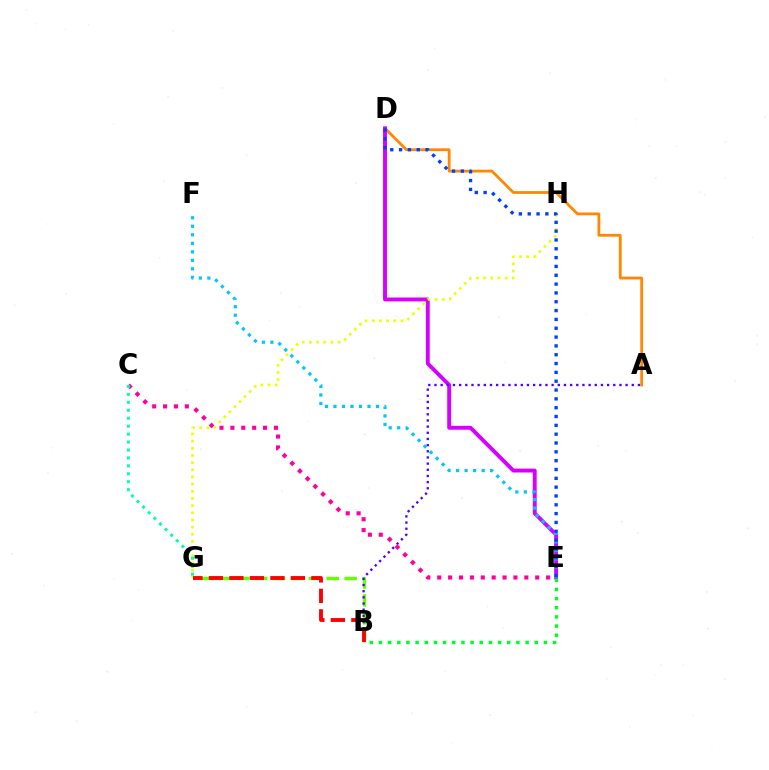{('A', 'D'): [{'color': '#ff8800', 'line_style': 'solid', 'thickness': 2.01}], ('B', 'G'): [{'color': '#66ff00', 'line_style': 'dashed', 'thickness': 2.43}, {'color': '#ff0000', 'line_style': 'dashed', 'thickness': 2.78}], ('D', 'E'): [{'color': '#d600ff', 'line_style': 'solid', 'thickness': 2.81}, {'color': '#003fff', 'line_style': 'dotted', 'thickness': 2.4}], ('A', 'B'): [{'color': '#4f00ff', 'line_style': 'dotted', 'thickness': 1.68}], ('B', 'E'): [{'color': '#00ff27', 'line_style': 'dotted', 'thickness': 2.49}], ('C', 'E'): [{'color': '#ff00a0', 'line_style': 'dotted', 'thickness': 2.96}], ('G', 'H'): [{'color': '#eeff00', 'line_style': 'dotted', 'thickness': 1.95}], ('E', 'F'): [{'color': '#00c7ff', 'line_style': 'dotted', 'thickness': 2.31}], ('C', 'G'): [{'color': '#00ffaf', 'line_style': 'dotted', 'thickness': 2.16}]}